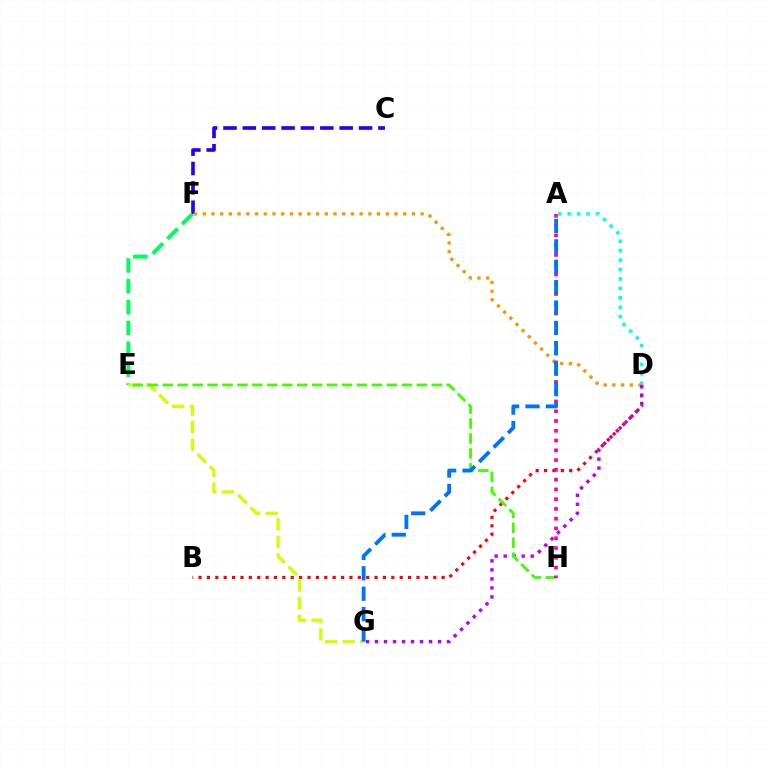{('C', 'F'): [{'color': '#2500ff', 'line_style': 'dashed', 'thickness': 2.63}], ('B', 'D'): [{'color': '#ff0000', 'line_style': 'dotted', 'thickness': 2.28}], ('A', 'D'): [{'color': '#00fff6', 'line_style': 'dotted', 'thickness': 2.56}], ('D', 'F'): [{'color': '#ff9400', 'line_style': 'dotted', 'thickness': 2.37}], ('E', 'F'): [{'color': '#00ff5c', 'line_style': 'dashed', 'thickness': 2.83}], ('D', 'G'): [{'color': '#b900ff', 'line_style': 'dotted', 'thickness': 2.45}], ('E', 'G'): [{'color': '#d1ff00', 'line_style': 'dashed', 'thickness': 2.38}], ('E', 'H'): [{'color': '#3dff00', 'line_style': 'dashed', 'thickness': 2.03}], ('A', 'H'): [{'color': '#ff00ac', 'line_style': 'dotted', 'thickness': 2.65}], ('A', 'G'): [{'color': '#0074ff', 'line_style': 'dashed', 'thickness': 2.77}]}